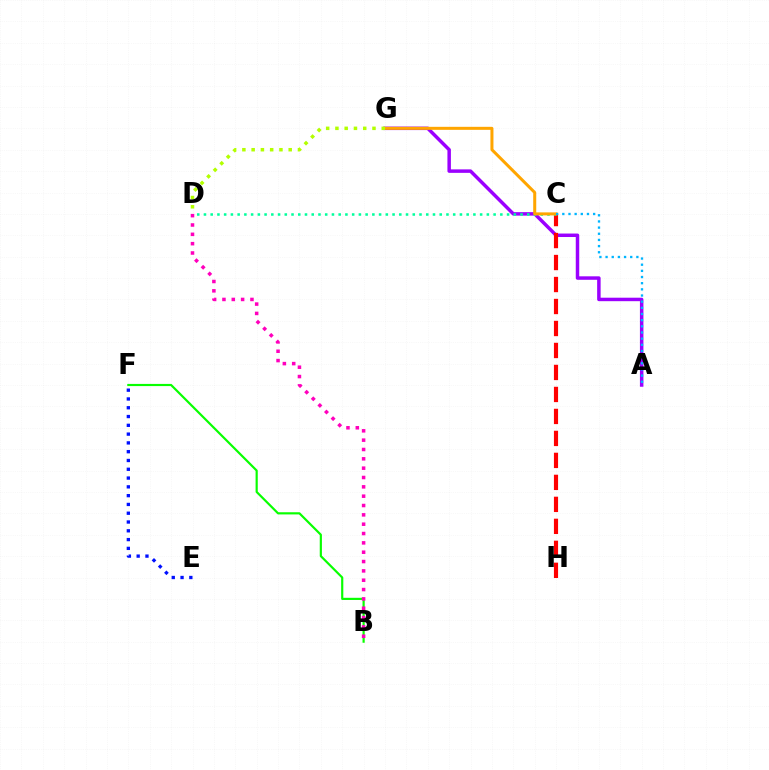{('A', 'G'): [{'color': '#9b00ff', 'line_style': 'solid', 'thickness': 2.5}], ('B', 'F'): [{'color': '#08ff00', 'line_style': 'solid', 'thickness': 1.57}], ('C', 'H'): [{'color': '#ff0000', 'line_style': 'dashed', 'thickness': 2.99}], ('C', 'D'): [{'color': '#00ff9d', 'line_style': 'dotted', 'thickness': 1.83}], ('C', 'G'): [{'color': '#ffa500', 'line_style': 'solid', 'thickness': 2.18}], ('B', 'D'): [{'color': '#ff00bd', 'line_style': 'dotted', 'thickness': 2.54}], ('E', 'F'): [{'color': '#0010ff', 'line_style': 'dotted', 'thickness': 2.39}], ('A', 'C'): [{'color': '#00b5ff', 'line_style': 'dotted', 'thickness': 1.67}], ('D', 'G'): [{'color': '#b3ff00', 'line_style': 'dotted', 'thickness': 2.52}]}